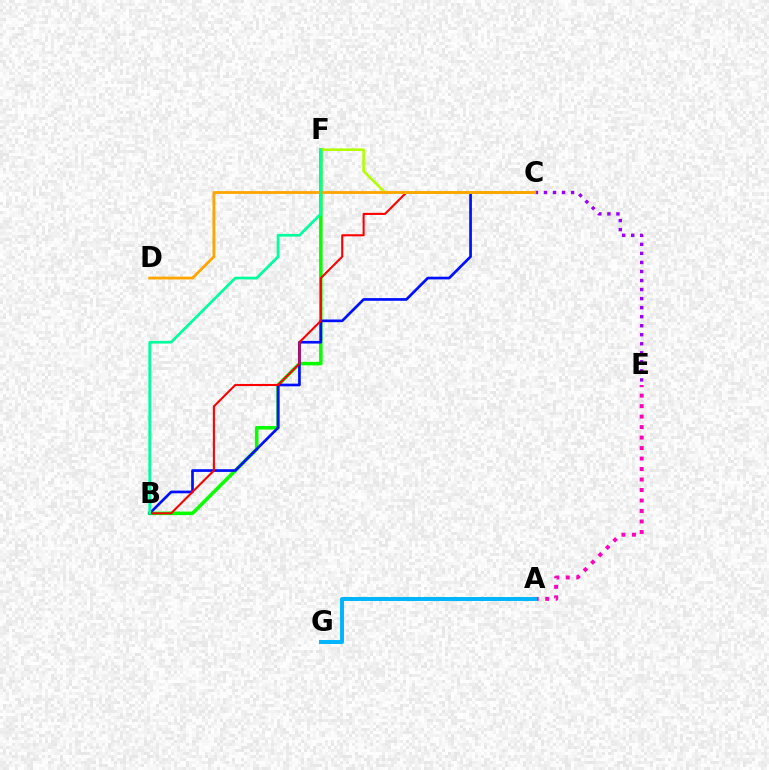{('C', 'E'): [{'color': '#9b00ff', 'line_style': 'dotted', 'thickness': 2.46}], ('B', 'F'): [{'color': '#08ff00', 'line_style': 'solid', 'thickness': 2.54}, {'color': '#00ff9d', 'line_style': 'solid', 'thickness': 1.96}], ('A', 'E'): [{'color': '#ff00bd', 'line_style': 'dotted', 'thickness': 2.85}], ('B', 'C'): [{'color': '#0010ff', 'line_style': 'solid', 'thickness': 1.94}, {'color': '#ff0000', 'line_style': 'solid', 'thickness': 1.51}], ('A', 'G'): [{'color': '#00b5ff', 'line_style': 'solid', 'thickness': 2.85}], ('C', 'F'): [{'color': '#b3ff00', 'line_style': 'solid', 'thickness': 1.87}], ('C', 'D'): [{'color': '#ffa500', 'line_style': 'solid', 'thickness': 2.02}]}